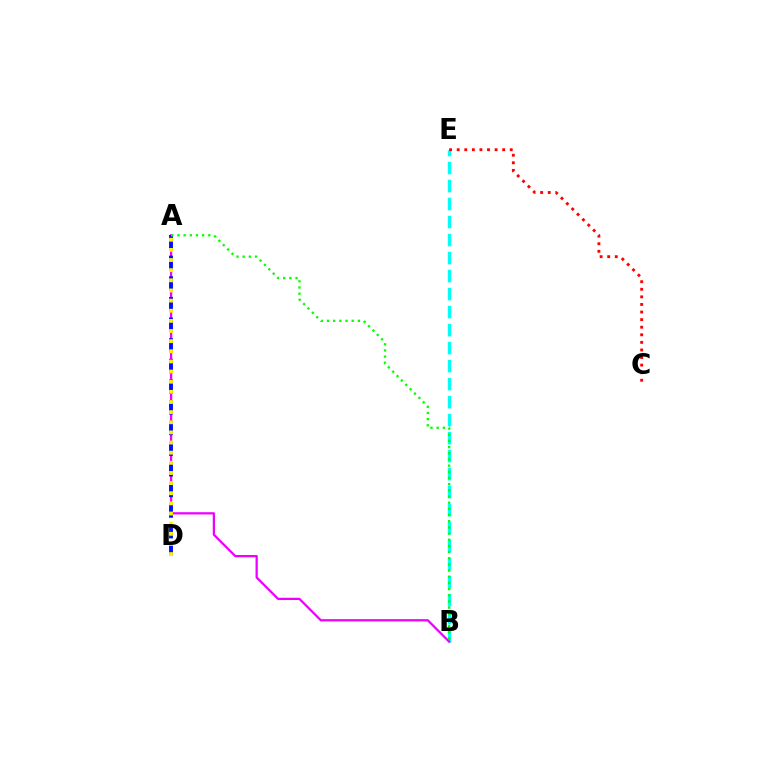{('B', 'E'): [{'color': '#00fff6', 'line_style': 'dashed', 'thickness': 2.45}], ('A', 'B'): [{'color': '#ee00ff', 'line_style': 'solid', 'thickness': 1.63}, {'color': '#08ff00', 'line_style': 'dotted', 'thickness': 1.68}], ('A', 'D'): [{'color': '#0010ff', 'line_style': 'dashed', 'thickness': 2.8}, {'color': '#fcf500', 'line_style': 'dotted', 'thickness': 2.75}], ('C', 'E'): [{'color': '#ff0000', 'line_style': 'dotted', 'thickness': 2.06}]}